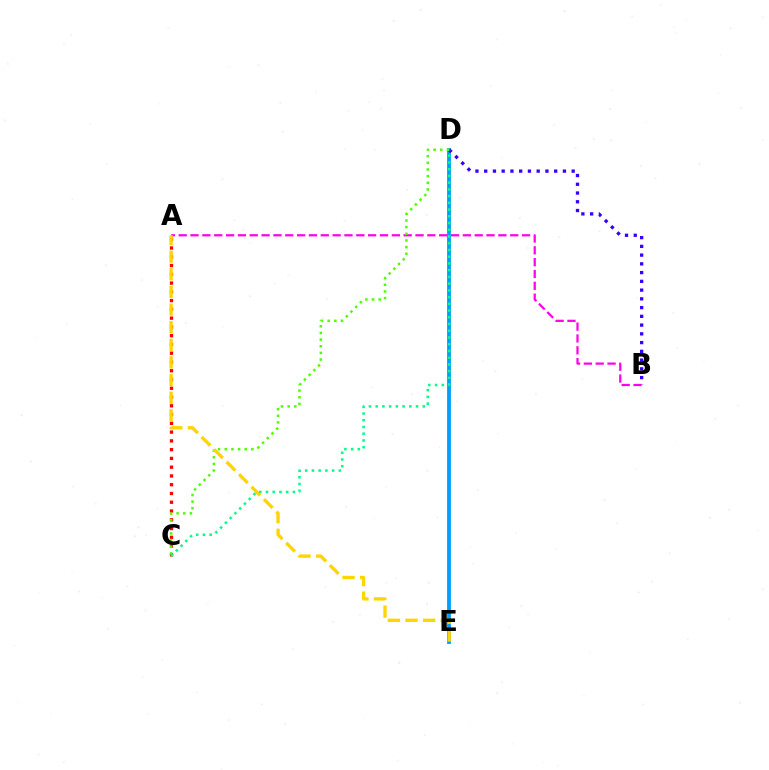{('D', 'E'): [{'color': '#009eff', 'line_style': 'solid', 'thickness': 2.74}], ('B', 'D'): [{'color': '#3700ff', 'line_style': 'dotted', 'thickness': 2.38}], ('A', 'C'): [{'color': '#ff0000', 'line_style': 'dotted', 'thickness': 2.38}], ('A', 'B'): [{'color': '#ff00ed', 'line_style': 'dashed', 'thickness': 1.61}], ('C', 'D'): [{'color': '#4fff00', 'line_style': 'dotted', 'thickness': 1.81}, {'color': '#00ff86', 'line_style': 'dotted', 'thickness': 1.83}], ('A', 'E'): [{'color': '#ffd500', 'line_style': 'dashed', 'thickness': 2.39}]}